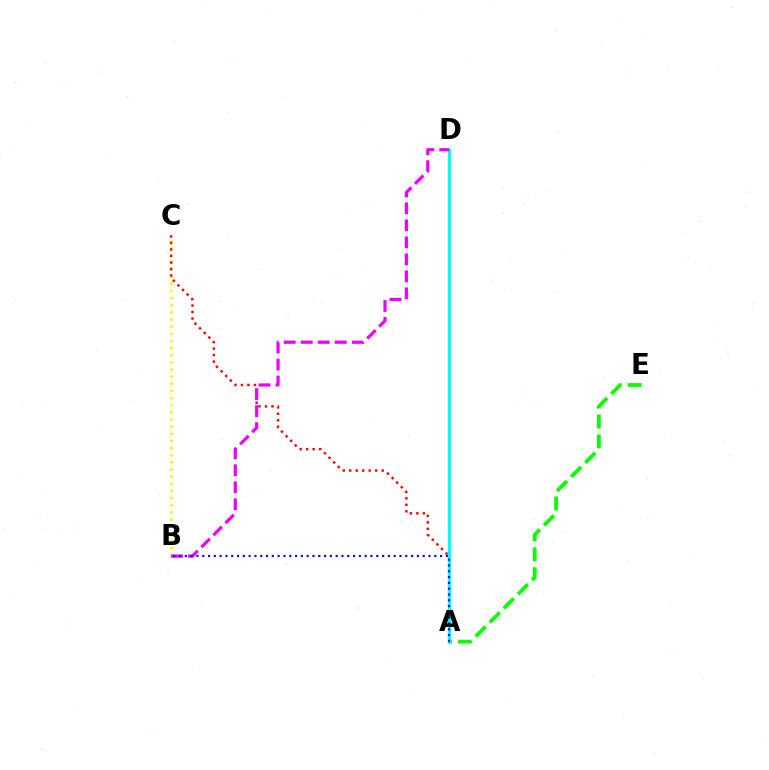{('A', 'E'): [{'color': '#08ff00', 'line_style': 'dashed', 'thickness': 2.71}], ('B', 'C'): [{'color': '#fcf500', 'line_style': 'dotted', 'thickness': 1.94}], ('A', 'C'): [{'color': '#ff0000', 'line_style': 'dotted', 'thickness': 1.76}], ('A', 'D'): [{'color': '#00fff6', 'line_style': 'solid', 'thickness': 2.34}], ('B', 'D'): [{'color': '#ee00ff', 'line_style': 'dashed', 'thickness': 2.31}], ('A', 'B'): [{'color': '#0010ff', 'line_style': 'dotted', 'thickness': 1.58}]}